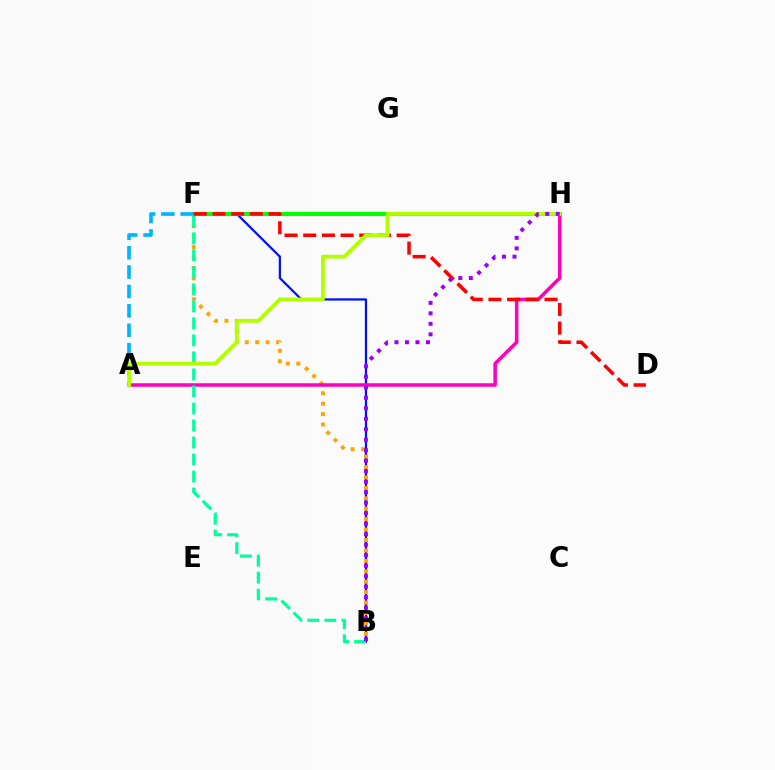{('B', 'F'): [{'color': '#0010ff', 'line_style': 'solid', 'thickness': 1.61}, {'color': '#ffa500', 'line_style': 'dotted', 'thickness': 2.83}, {'color': '#00ff9d', 'line_style': 'dashed', 'thickness': 2.31}], ('F', 'H'): [{'color': '#08ff00', 'line_style': 'solid', 'thickness': 2.94}], ('A', 'F'): [{'color': '#00b5ff', 'line_style': 'dashed', 'thickness': 2.63}], ('A', 'H'): [{'color': '#ff00bd', 'line_style': 'solid', 'thickness': 2.53}, {'color': '#b3ff00', 'line_style': 'solid', 'thickness': 2.75}], ('D', 'F'): [{'color': '#ff0000', 'line_style': 'dashed', 'thickness': 2.54}], ('B', 'H'): [{'color': '#9b00ff', 'line_style': 'dotted', 'thickness': 2.85}]}